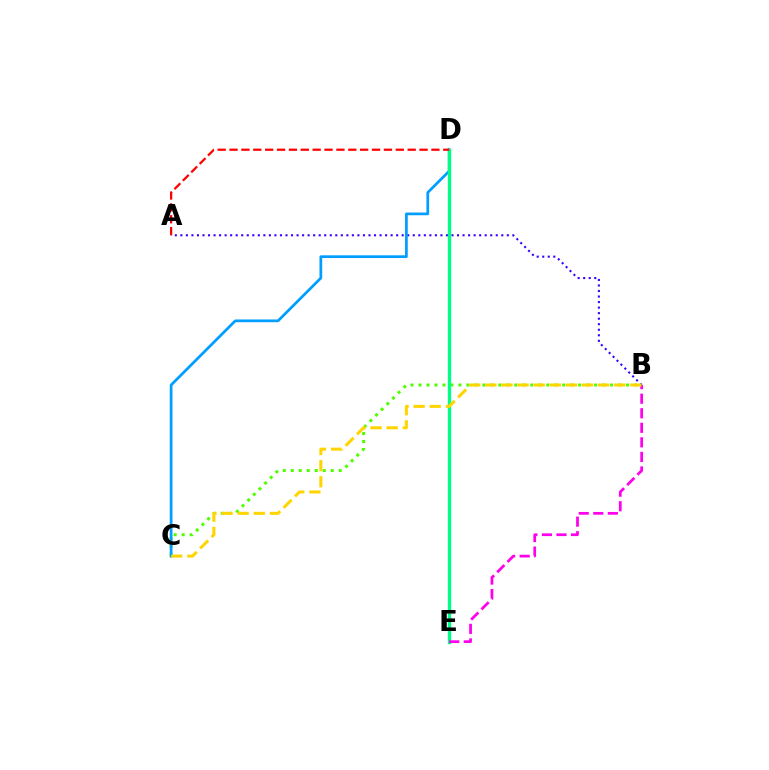{('B', 'C'): [{'color': '#4fff00', 'line_style': 'dotted', 'thickness': 2.17}, {'color': '#ffd500', 'line_style': 'dashed', 'thickness': 2.19}], ('A', 'B'): [{'color': '#3700ff', 'line_style': 'dotted', 'thickness': 1.5}], ('C', 'D'): [{'color': '#009eff', 'line_style': 'solid', 'thickness': 1.97}], ('D', 'E'): [{'color': '#00ff86', 'line_style': 'solid', 'thickness': 2.4}], ('B', 'E'): [{'color': '#ff00ed', 'line_style': 'dashed', 'thickness': 1.98}], ('A', 'D'): [{'color': '#ff0000', 'line_style': 'dashed', 'thickness': 1.61}]}